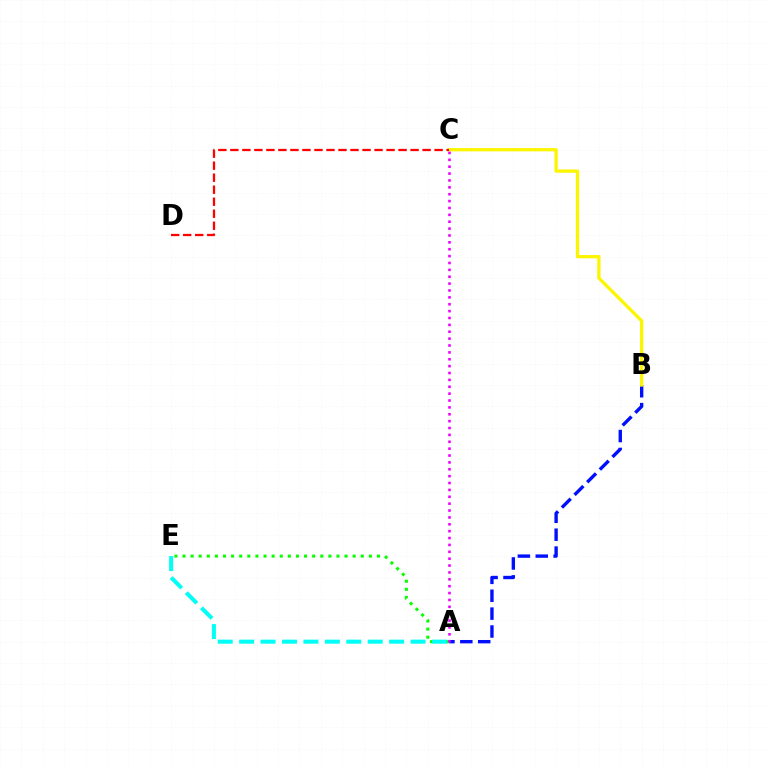{('A', 'B'): [{'color': '#0010ff', 'line_style': 'dashed', 'thickness': 2.43}], ('B', 'C'): [{'color': '#fcf500', 'line_style': 'solid', 'thickness': 2.36}], ('C', 'D'): [{'color': '#ff0000', 'line_style': 'dashed', 'thickness': 1.63}], ('A', 'E'): [{'color': '#08ff00', 'line_style': 'dotted', 'thickness': 2.2}, {'color': '#00fff6', 'line_style': 'dashed', 'thickness': 2.91}], ('A', 'C'): [{'color': '#ee00ff', 'line_style': 'dotted', 'thickness': 1.87}]}